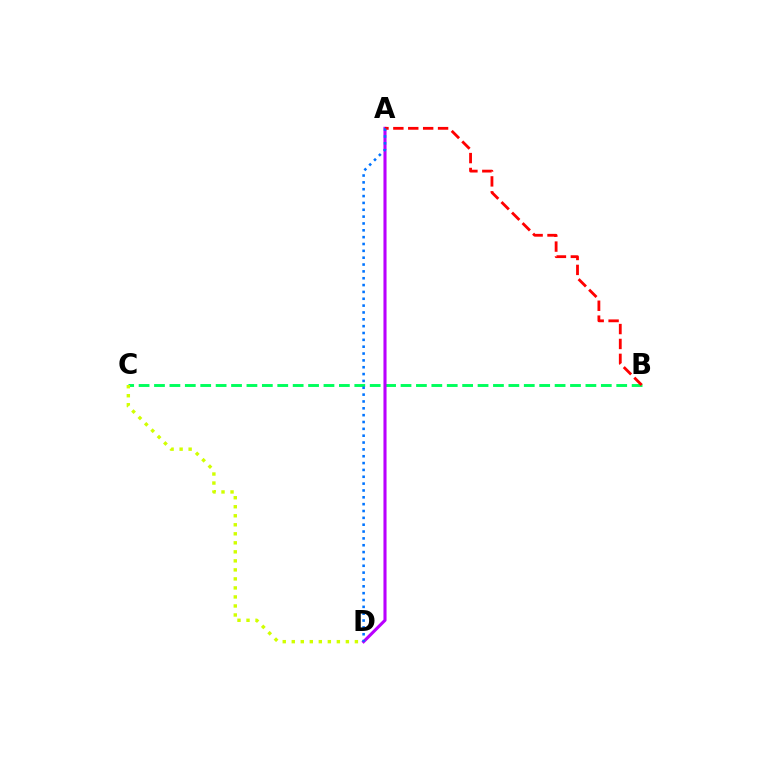{('B', 'C'): [{'color': '#00ff5c', 'line_style': 'dashed', 'thickness': 2.09}], ('A', 'D'): [{'color': '#b900ff', 'line_style': 'solid', 'thickness': 2.22}, {'color': '#0074ff', 'line_style': 'dotted', 'thickness': 1.86}], ('C', 'D'): [{'color': '#d1ff00', 'line_style': 'dotted', 'thickness': 2.45}], ('A', 'B'): [{'color': '#ff0000', 'line_style': 'dashed', 'thickness': 2.02}]}